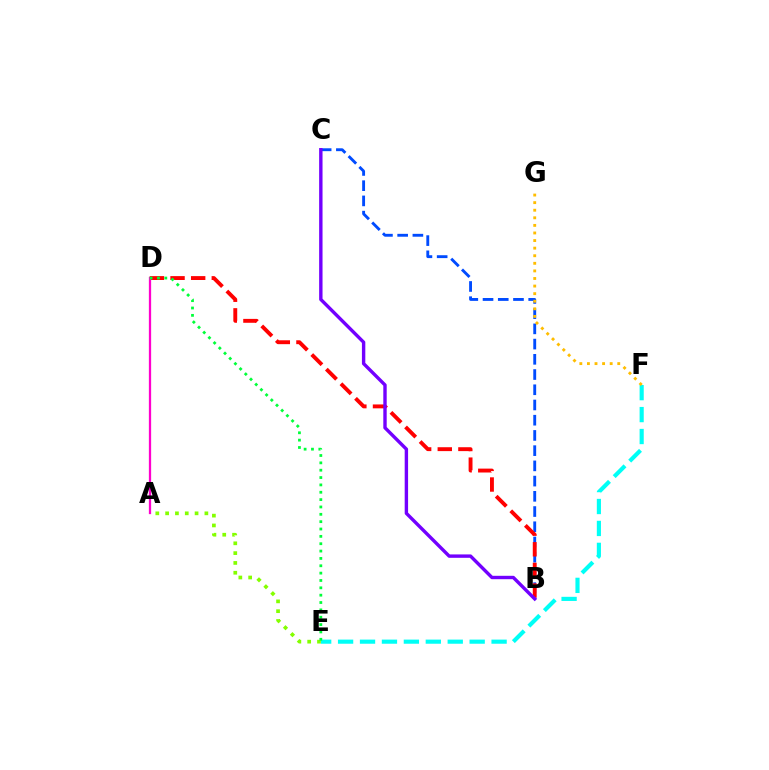{('B', 'C'): [{'color': '#004bff', 'line_style': 'dashed', 'thickness': 2.07}, {'color': '#7200ff', 'line_style': 'solid', 'thickness': 2.44}], ('B', 'D'): [{'color': '#ff0000', 'line_style': 'dashed', 'thickness': 2.8}], ('A', 'D'): [{'color': '#ff00cf', 'line_style': 'solid', 'thickness': 1.64}], ('E', 'F'): [{'color': '#00fff6', 'line_style': 'dashed', 'thickness': 2.98}], ('A', 'E'): [{'color': '#84ff00', 'line_style': 'dotted', 'thickness': 2.67}], ('F', 'G'): [{'color': '#ffbd00', 'line_style': 'dotted', 'thickness': 2.06}], ('D', 'E'): [{'color': '#00ff39', 'line_style': 'dotted', 'thickness': 2.0}]}